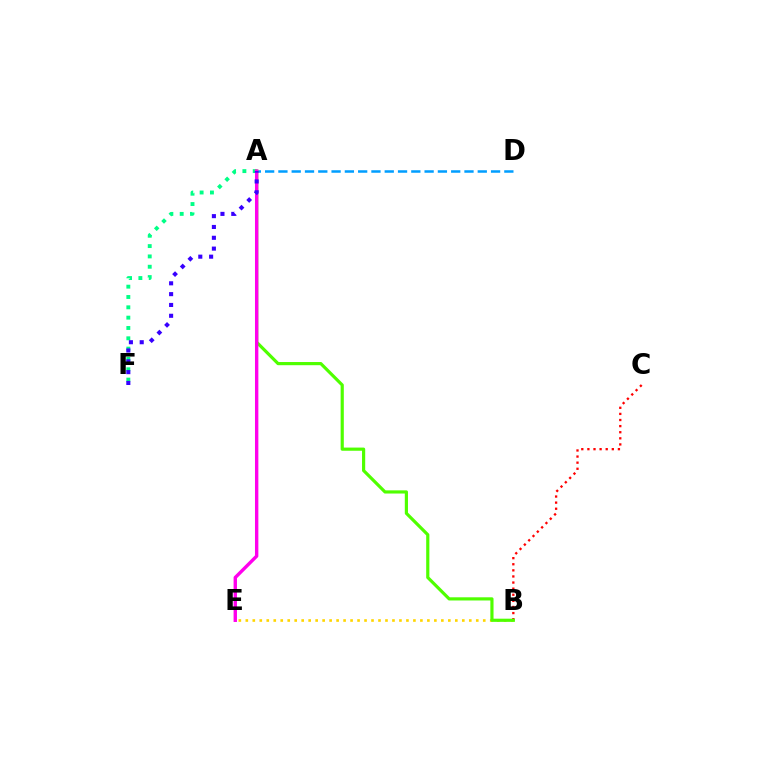{('A', 'F'): [{'color': '#00ff86', 'line_style': 'dotted', 'thickness': 2.81}, {'color': '#3700ff', 'line_style': 'dotted', 'thickness': 2.94}], ('A', 'D'): [{'color': '#009eff', 'line_style': 'dashed', 'thickness': 1.81}], ('B', 'E'): [{'color': '#ffd500', 'line_style': 'dotted', 'thickness': 1.9}], ('B', 'C'): [{'color': '#ff0000', 'line_style': 'dotted', 'thickness': 1.66}], ('A', 'B'): [{'color': '#4fff00', 'line_style': 'solid', 'thickness': 2.29}], ('A', 'E'): [{'color': '#ff00ed', 'line_style': 'solid', 'thickness': 2.44}]}